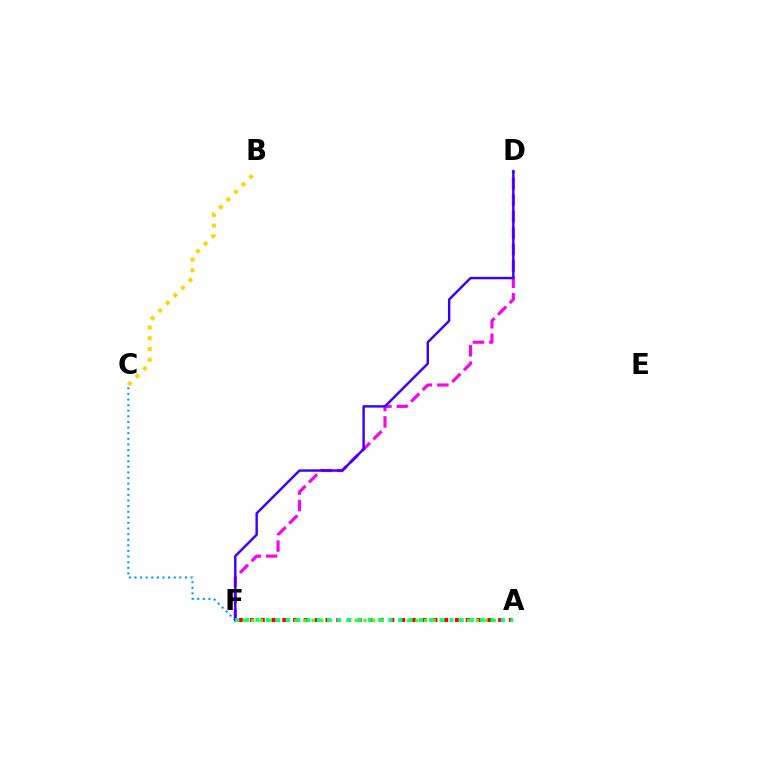{('A', 'F'): [{'color': '#ff0000', 'line_style': 'dotted', 'thickness': 2.93}, {'color': '#4fff00', 'line_style': 'dotted', 'thickness': 2.35}, {'color': '#00ff86', 'line_style': 'dotted', 'thickness': 2.78}], ('B', 'C'): [{'color': '#ffd500', 'line_style': 'dotted', 'thickness': 2.91}], ('C', 'F'): [{'color': '#009eff', 'line_style': 'dotted', 'thickness': 1.52}], ('D', 'F'): [{'color': '#ff00ed', 'line_style': 'dashed', 'thickness': 2.24}, {'color': '#3700ff', 'line_style': 'solid', 'thickness': 1.74}]}